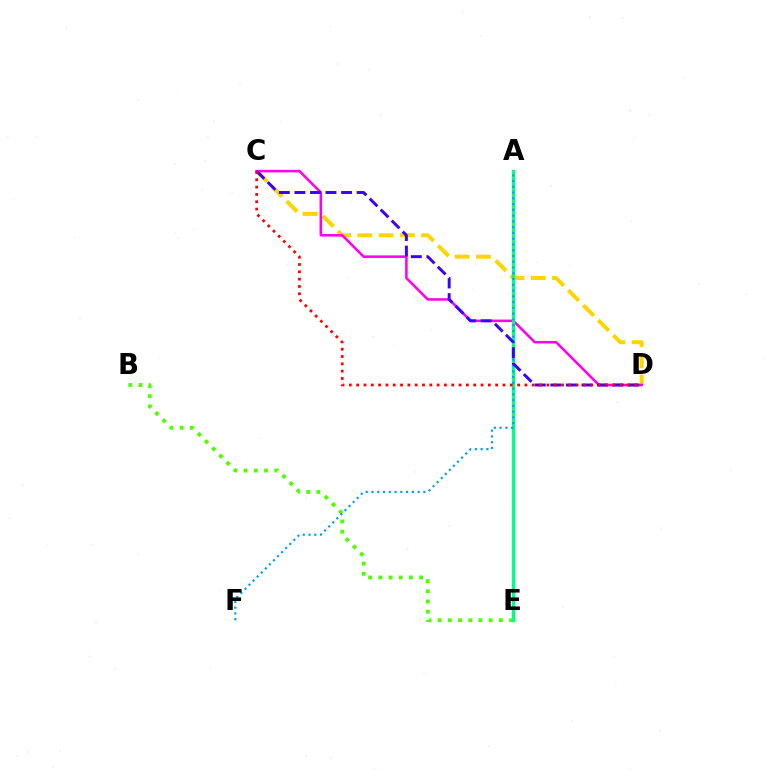{('C', 'D'): [{'color': '#ffd500', 'line_style': 'dashed', 'thickness': 2.88}, {'color': '#ff00ed', 'line_style': 'solid', 'thickness': 1.84}, {'color': '#3700ff', 'line_style': 'dashed', 'thickness': 2.11}, {'color': '#ff0000', 'line_style': 'dotted', 'thickness': 1.99}], ('B', 'E'): [{'color': '#4fff00', 'line_style': 'dotted', 'thickness': 2.77}], ('A', 'E'): [{'color': '#00ff86', 'line_style': 'solid', 'thickness': 2.42}], ('A', 'F'): [{'color': '#009eff', 'line_style': 'dotted', 'thickness': 1.57}]}